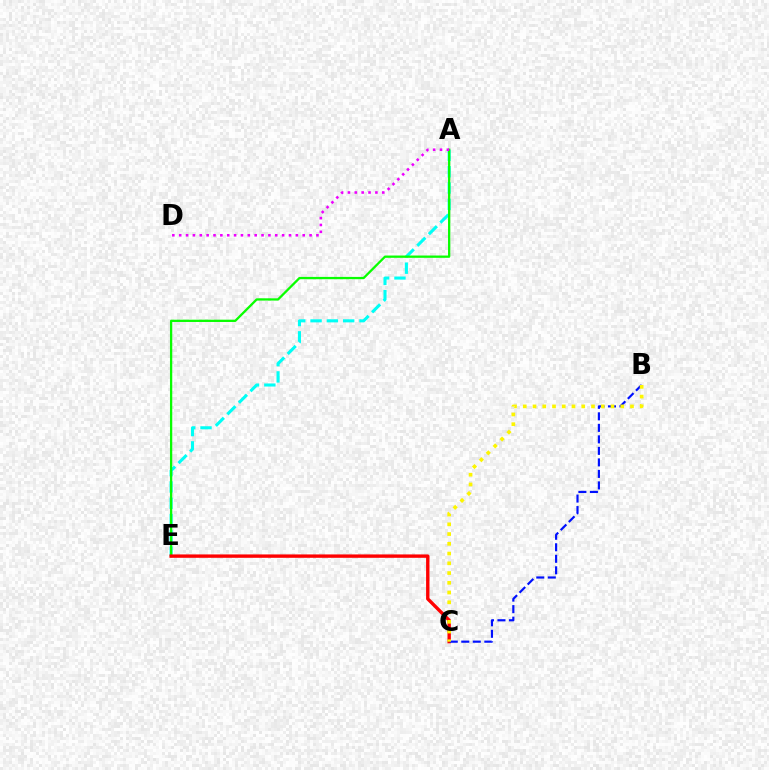{('A', 'E'): [{'color': '#00fff6', 'line_style': 'dashed', 'thickness': 2.22}, {'color': '#08ff00', 'line_style': 'solid', 'thickness': 1.65}], ('C', 'E'): [{'color': '#ff0000', 'line_style': 'solid', 'thickness': 2.43}], ('B', 'C'): [{'color': '#0010ff', 'line_style': 'dashed', 'thickness': 1.56}, {'color': '#fcf500', 'line_style': 'dotted', 'thickness': 2.65}], ('A', 'D'): [{'color': '#ee00ff', 'line_style': 'dotted', 'thickness': 1.86}]}